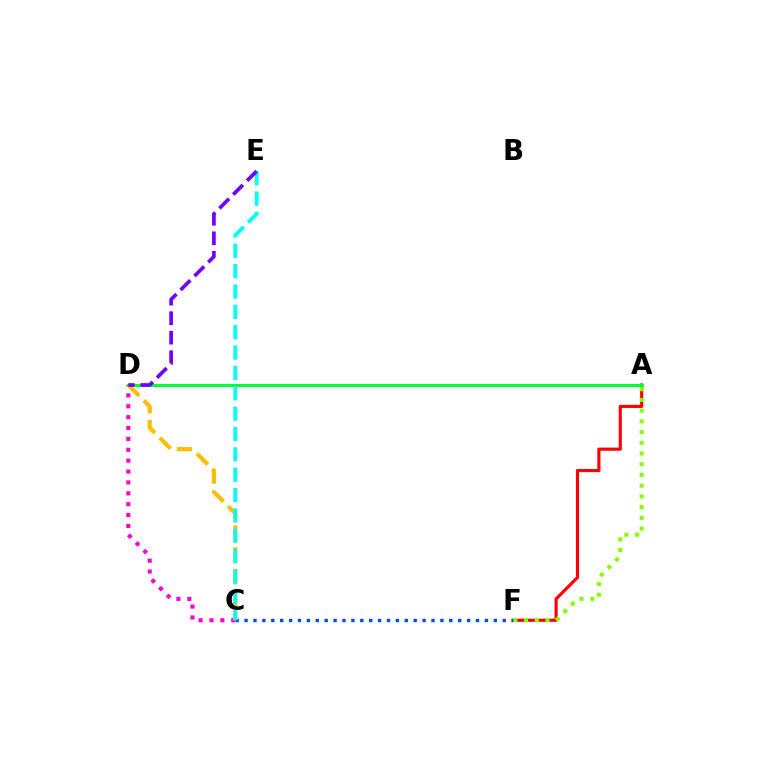{('C', 'D'): [{'color': '#ff00cf', 'line_style': 'dotted', 'thickness': 2.96}, {'color': '#ffbd00', 'line_style': 'dashed', 'thickness': 2.98}], ('A', 'F'): [{'color': '#ff0000', 'line_style': 'solid', 'thickness': 2.26}, {'color': '#84ff00', 'line_style': 'dotted', 'thickness': 2.91}], ('C', 'F'): [{'color': '#004bff', 'line_style': 'dotted', 'thickness': 2.42}], ('A', 'D'): [{'color': '#00ff39', 'line_style': 'solid', 'thickness': 2.19}], ('C', 'E'): [{'color': '#00fff6', 'line_style': 'dashed', 'thickness': 2.77}], ('D', 'E'): [{'color': '#7200ff', 'line_style': 'dashed', 'thickness': 2.65}]}